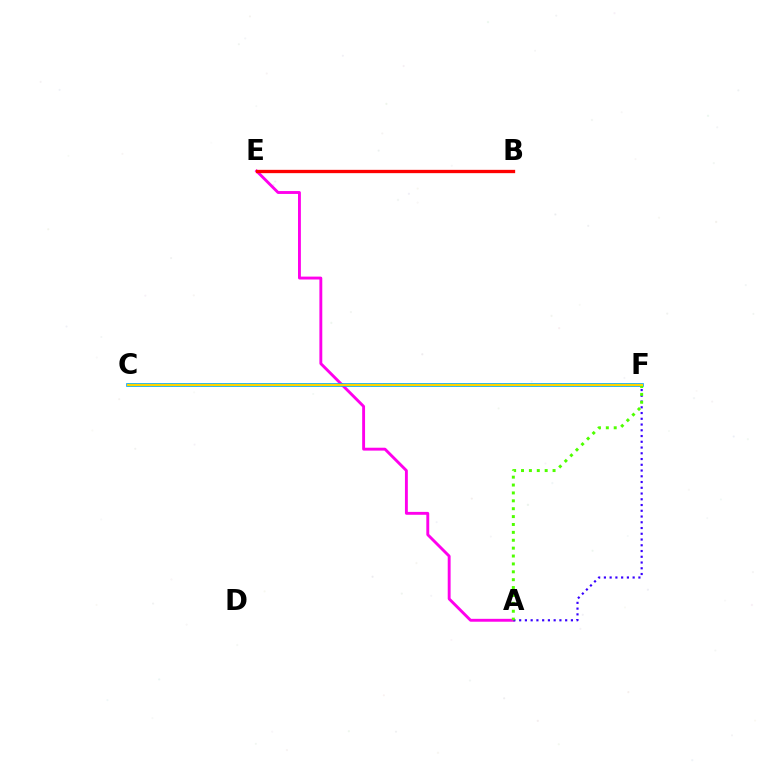{('A', 'E'): [{'color': '#ff00ed', 'line_style': 'solid', 'thickness': 2.08}], ('B', 'E'): [{'color': '#ff0000', 'line_style': 'solid', 'thickness': 2.39}], ('A', 'F'): [{'color': '#3700ff', 'line_style': 'dotted', 'thickness': 1.56}, {'color': '#4fff00', 'line_style': 'dotted', 'thickness': 2.14}], ('C', 'F'): [{'color': '#009eff', 'line_style': 'solid', 'thickness': 2.61}, {'color': '#00ff86', 'line_style': 'dashed', 'thickness': 1.65}, {'color': '#ffd500', 'line_style': 'solid', 'thickness': 1.53}]}